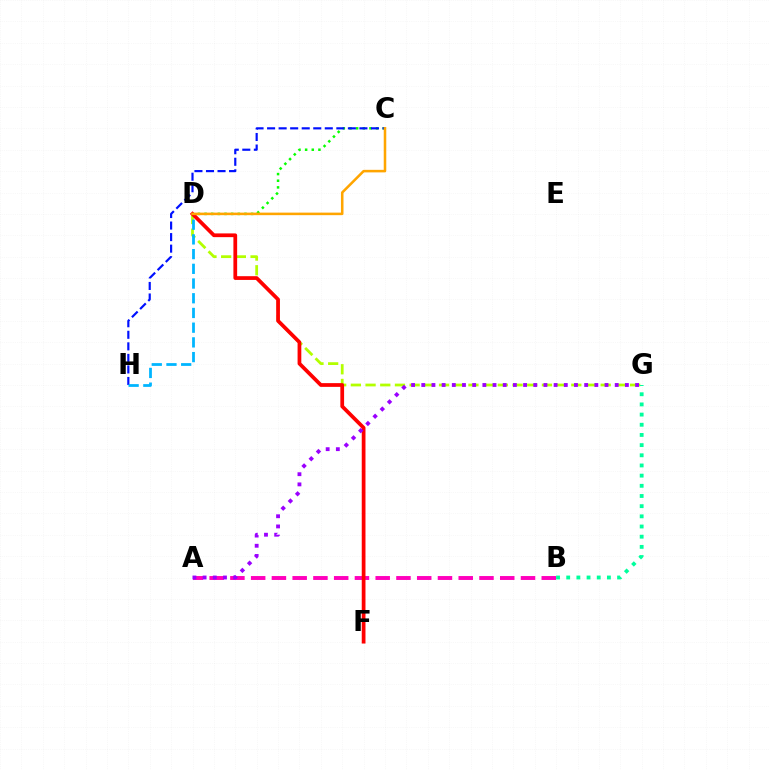{('A', 'B'): [{'color': '#ff00bd', 'line_style': 'dashed', 'thickness': 2.82}], ('C', 'D'): [{'color': '#08ff00', 'line_style': 'dotted', 'thickness': 1.81}, {'color': '#ffa500', 'line_style': 'solid', 'thickness': 1.83}], ('D', 'G'): [{'color': '#b3ff00', 'line_style': 'dashed', 'thickness': 2.0}], ('C', 'H'): [{'color': '#0010ff', 'line_style': 'dashed', 'thickness': 1.57}], ('D', 'H'): [{'color': '#00b5ff', 'line_style': 'dashed', 'thickness': 2.0}], ('D', 'F'): [{'color': '#ff0000', 'line_style': 'solid', 'thickness': 2.69}], ('A', 'G'): [{'color': '#9b00ff', 'line_style': 'dotted', 'thickness': 2.77}], ('B', 'G'): [{'color': '#00ff9d', 'line_style': 'dotted', 'thickness': 2.76}]}